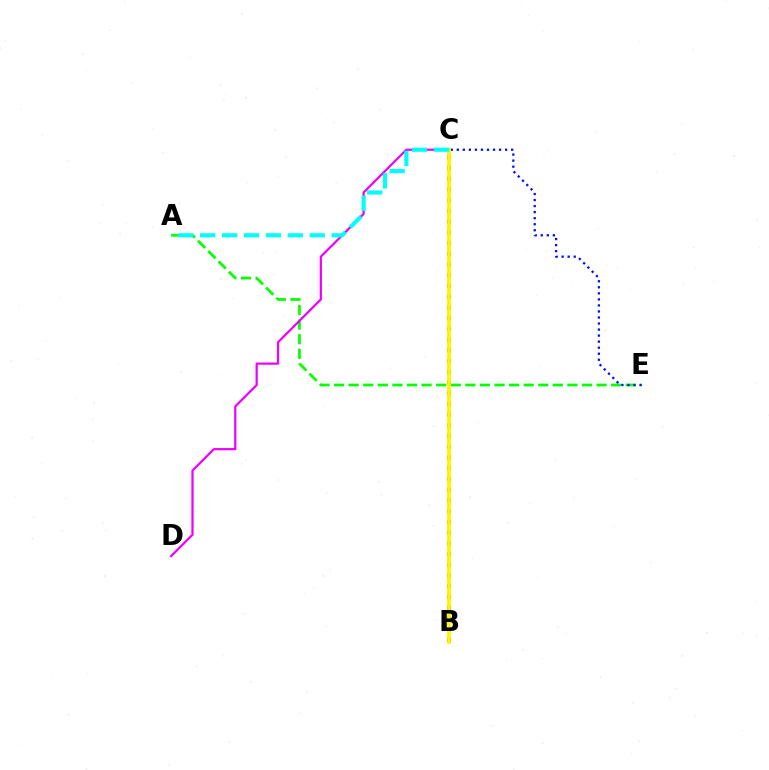{('A', 'E'): [{'color': '#08ff00', 'line_style': 'dashed', 'thickness': 1.98}], ('B', 'C'): [{'color': '#ff0000', 'line_style': 'dotted', 'thickness': 2.91}, {'color': '#fcf500', 'line_style': 'solid', 'thickness': 2.68}], ('C', 'E'): [{'color': '#0010ff', 'line_style': 'dotted', 'thickness': 1.64}], ('C', 'D'): [{'color': '#ee00ff', 'line_style': 'solid', 'thickness': 1.6}], ('A', 'C'): [{'color': '#00fff6', 'line_style': 'dashed', 'thickness': 2.98}]}